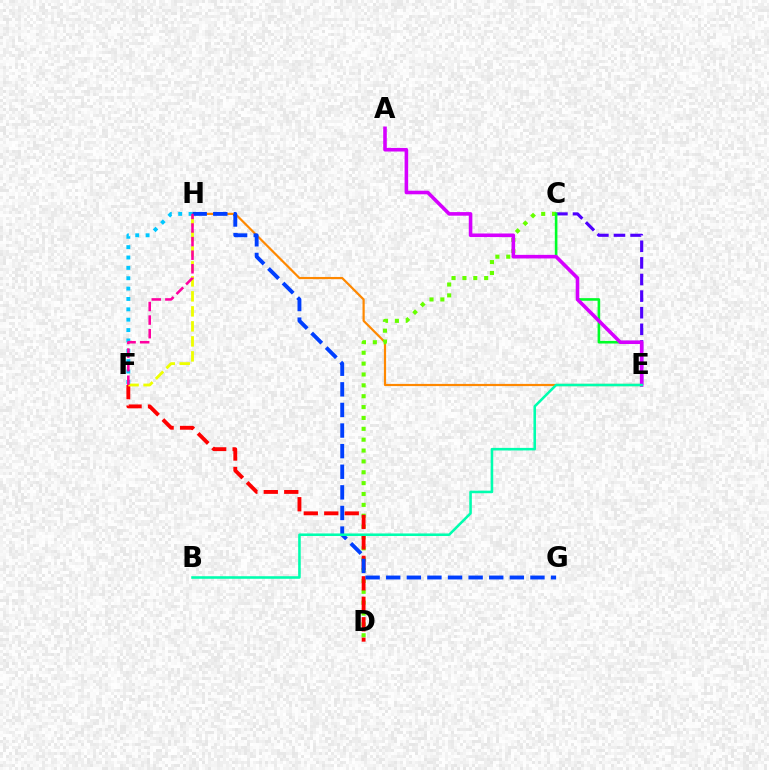{('E', 'H'): [{'color': '#ff8800', 'line_style': 'solid', 'thickness': 1.58}], ('C', 'E'): [{'color': '#4f00ff', 'line_style': 'dashed', 'thickness': 2.26}, {'color': '#00ff27', 'line_style': 'solid', 'thickness': 1.87}], ('C', 'D'): [{'color': '#66ff00', 'line_style': 'dotted', 'thickness': 2.95}], ('D', 'F'): [{'color': '#ff0000', 'line_style': 'dashed', 'thickness': 2.78}], ('F', 'H'): [{'color': '#eeff00', 'line_style': 'dashed', 'thickness': 2.04}, {'color': '#00c7ff', 'line_style': 'dotted', 'thickness': 2.82}, {'color': '#ff00a0', 'line_style': 'dashed', 'thickness': 1.85}], ('G', 'H'): [{'color': '#003fff', 'line_style': 'dashed', 'thickness': 2.8}], ('A', 'E'): [{'color': '#d600ff', 'line_style': 'solid', 'thickness': 2.58}], ('B', 'E'): [{'color': '#00ffaf', 'line_style': 'solid', 'thickness': 1.84}]}